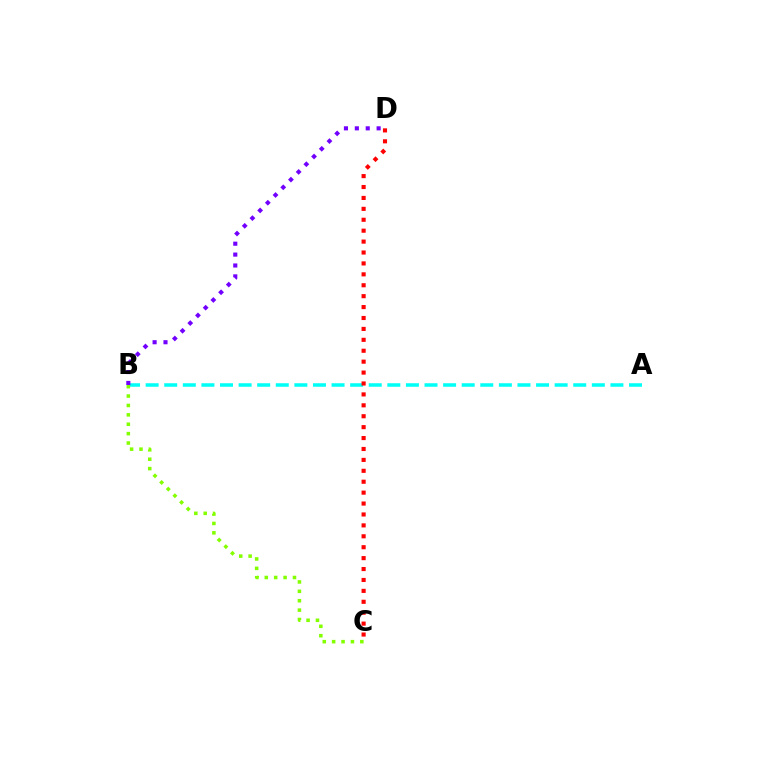{('A', 'B'): [{'color': '#00fff6', 'line_style': 'dashed', 'thickness': 2.53}], ('C', 'D'): [{'color': '#ff0000', 'line_style': 'dotted', 'thickness': 2.97}], ('B', 'C'): [{'color': '#84ff00', 'line_style': 'dotted', 'thickness': 2.55}], ('B', 'D'): [{'color': '#7200ff', 'line_style': 'dotted', 'thickness': 2.96}]}